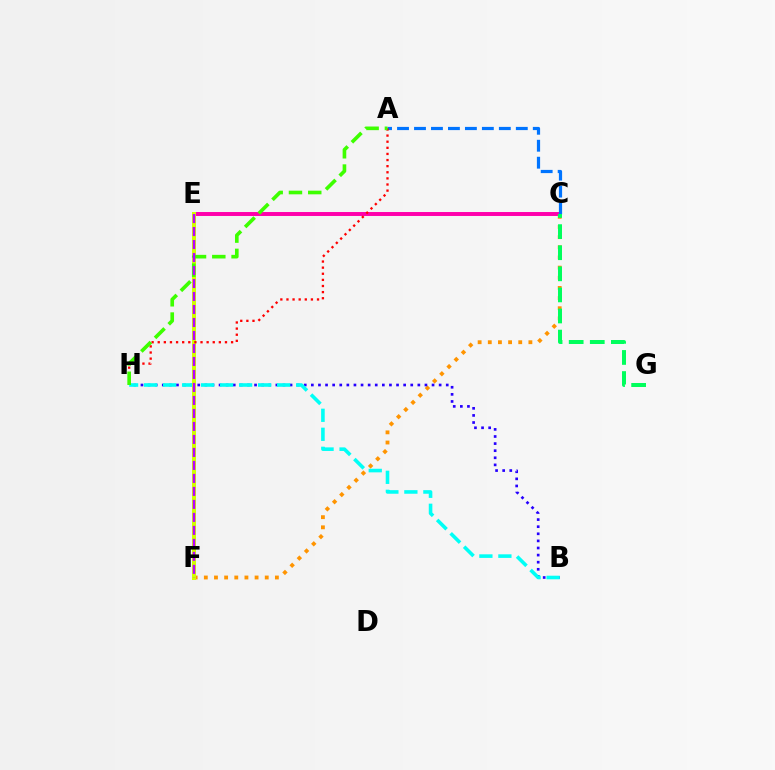{('C', 'E'): [{'color': '#ff00ac', 'line_style': 'solid', 'thickness': 2.84}], ('C', 'F'): [{'color': '#ff9400', 'line_style': 'dotted', 'thickness': 2.76}], ('B', 'H'): [{'color': '#2500ff', 'line_style': 'dotted', 'thickness': 1.93}, {'color': '#00fff6', 'line_style': 'dashed', 'thickness': 2.58}], ('A', 'C'): [{'color': '#0074ff', 'line_style': 'dashed', 'thickness': 2.31}], ('E', 'F'): [{'color': '#d1ff00', 'line_style': 'solid', 'thickness': 2.87}, {'color': '#b900ff', 'line_style': 'dashed', 'thickness': 1.77}], ('A', 'H'): [{'color': '#ff0000', 'line_style': 'dotted', 'thickness': 1.66}, {'color': '#3dff00', 'line_style': 'dashed', 'thickness': 2.62}], ('C', 'G'): [{'color': '#00ff5c', 'line_style': 'dashed', 'thickness': 2.87}]}